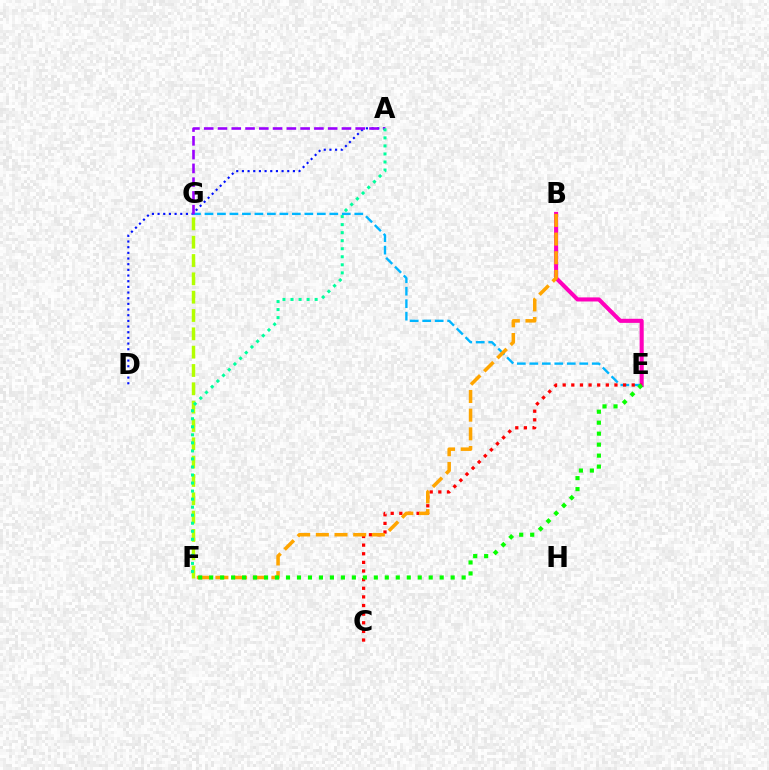{('A', 'D'): [{'color': '#0010ff', 'line_style': 'dotted', 'thickness': 1.54}], ('B', 'E'): [{'color': '#ff00bd', 'line_style': 'solid', 'thickness': 2.94}], ('E', 'G'): [{'color': '#00b5ff', 'line_style': 'dashed', 'thickness': 1.7}], ('C', 'E'): [{'color': '#ff0000', 'line_style': 'dotted', 'thickness': 2.34}], ('B', 'F'): [{'color': '#ffa500', 'line_style': 'dashed', 'thickness': 2.54}], ('E', 'F'): [{'color': '#08ff00', 'line_style': 'dotted', 'thickness': 2.98}], ('F', 'G'): [{'color': '#b3ff00', 'line_style': 'dashed', 'thickness': 2.49}], ('A', 'G'): [{'color': '#9b00ff', 'line_style': 'dashed', 'thickness': 1.87}], ('A', 'F'): [{'color': '#00ff9d', 'line_style': 'dotted', 'thickness': 2.18}]}